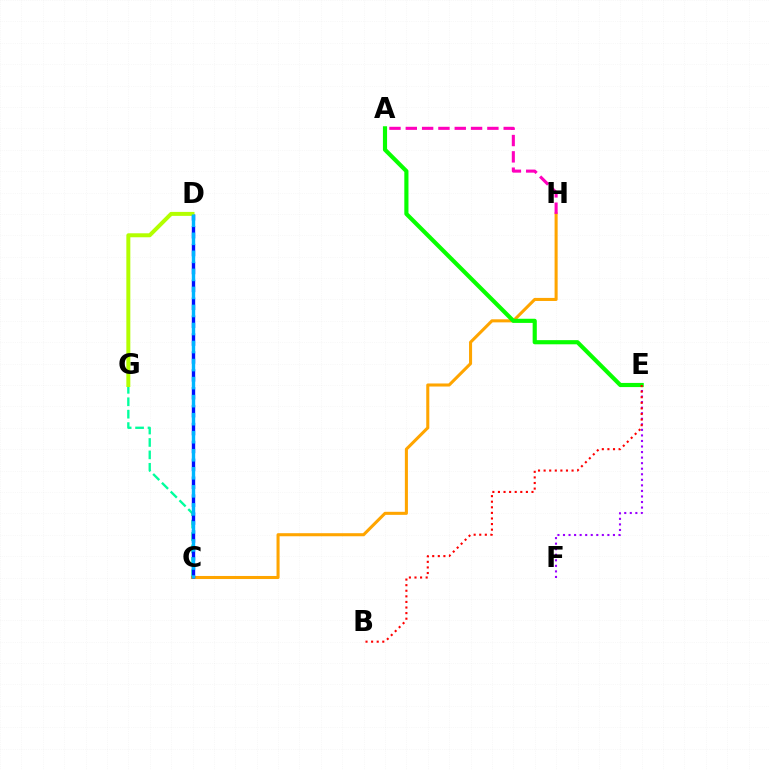{('C', 'G'): [{'color': '#00ff9d', 'line_style': 'dashed', 'thickness': 1.69}], ('E', 'F'): [{'color': '#9b00ff', 'line_style': 'dotted', 'thickness': 1.51}], ('C', 'H'): [{'color': '#ffa500', 'line_style': 'solid', 'thickness': 2.2}], ('A', 'E'): [{'color': '#08ff00', 'line_style': 'solid', 'thickness': 2.99}], ('B', 'E'): [{'color': '#ff0000', 'line_style': 'dotted', 'thickness': 1.52}], ('C', 'D'): [{'color': '#0010ff', 'line_style': 'dashed', 'thickness': 2.43}, {'color': '#00b5ff', 'line_style': 'dashed', 'thickness': 2.45}], ('A', 'H'): [{'color': '#ff00bd', 'line_style': 'dashed', 'thickness': 2.22}], ('D', 'G'): [{'color': '#b3ff00', 'line_style': 'solid', 'thickness': 2.87}]}